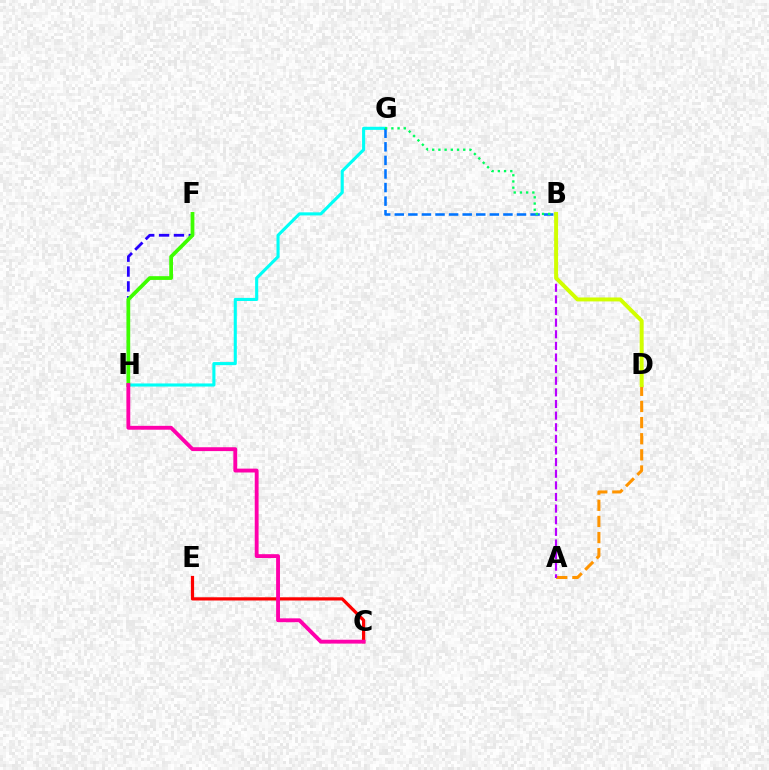{('F', 'H'): [{'color': '#2500ff', 'line_style': 'dashed', 'thickness': 2.02}, {'color': '#3dff00', 'line_style': 'solid', 'thickness': 2.7}], ('A', 'D'): [{'color': '#ff9400', 'line_style': 'dashed', 'thickness': 2.19}], ('G', 'H'): [{'color': '#00fff6', 'line_style': 'solid', 'thickness': 2.23}], ('C', 'E'): [{'color': '#ff0000', 'line_style': 'solid', 'thickness': 2.31}], ('B', 'G'): [{'color': '#0074ff', 'line_style': 'dashed', 'thickness': 1.84}, {'color': '#00ff5c', 'line_style': 'dotted', 'thickness': 1.69}], ('A', 'B'): [{'color': '#b900ff', 'line_style': 'dashed', 'thickness': 1.58}], ('B', 'D'): [{'color': '#d1ff00', 'line_style': 'solid', 'thickness': 2.84}], ('C', 'H'): [{'color': '#ff00ac', 'line_style': 'solid', 'thickness': 2.78}]}